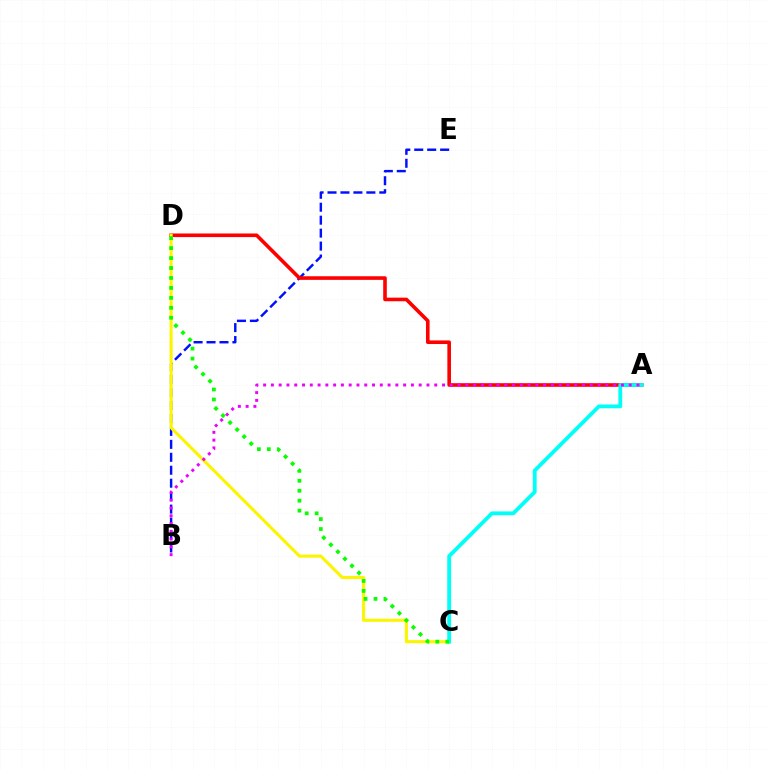{('B', 'E'): [{'color': '#0010ff', 'line_style': 'dashed', 'thickness': 1.76}], ('A', 'D'): [{'color': '#ff0000', 'line_style': 'solid', 'thickness': 2.6}], ('C', 'D'): [{'color': '#fcf500', 'line_style': 'solid', 'thickness': 2.21}, {'color': '#08ff00', 'line_style': 'dotted', 'thickness': 2.7}], ('A', 'C'): [{'color': '#00fff6', 'line_style': 'solid', 'thickness': 2.75}], ('A', 'B'): [{'color': '#ee00ff', 'line_style': 'dotted', 'thickness': 2.11}]}